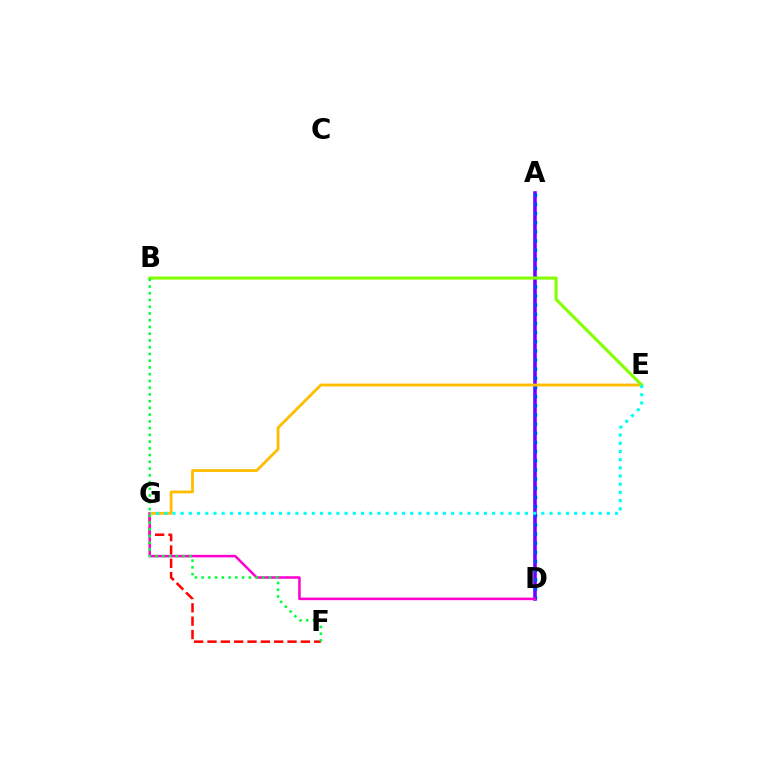{('A', 'D'): [{'color': '#7200ff', 'line_style': 'solid', 'thickness': 2.57}, {'color': '#004bff', 'line_style': 'dotted', 'thickness': 2.49}], ('F', 'G'): [{'color': '#ff0000', 'line_style': 'dashed', 'thickness': 1.81}], ('E', 'G'): [{'color': '#ffbd00', 'line_style': 'solid', 'thickness': 2.02}, {'color': '#00fff6', 'line_style': 'dotted', 'thickness': 2.23}], ('B', 'E'): [{'color': '#84ff00', 'line_style': 'solid', 'thickness': 2.22}], ('D', 'G'): [{'color': '#ff00cf', 'line_style': 'solid', 'thickness': 1.82}], ('B', 'F'): [{'color': '#00ff39', 'line_style': 'dotted', 'thickness': 1.83}]}